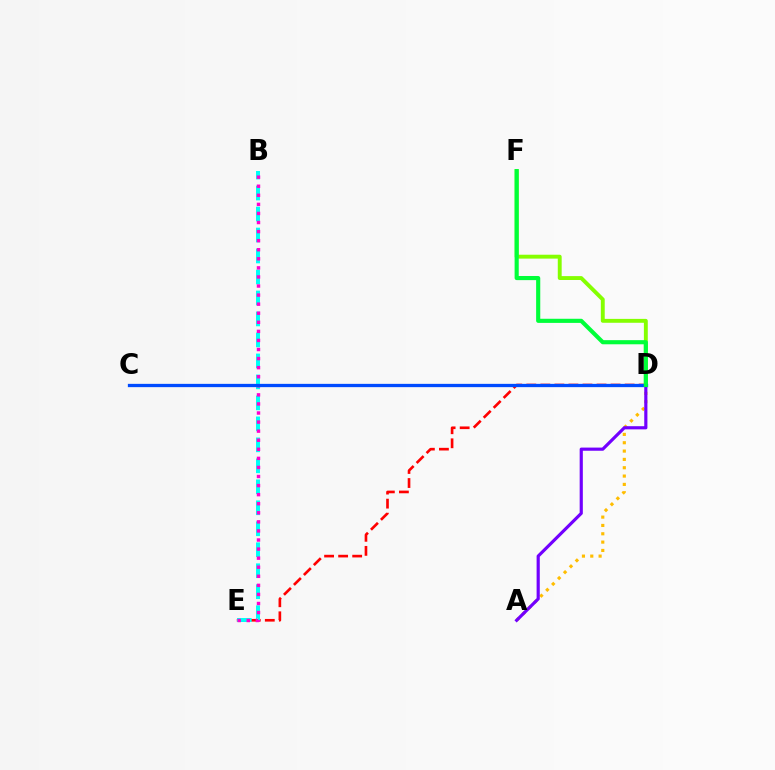{('A', 'D'): [{'color': '#ffbd00', 'line_style': 'dotted', 'thickness': 2.26}, {'color': '#7200ff', 'line_style': 'solid', 'thickness': 2.28}], ('D', 'E'): [{'color': '#ff0000', 'line_style': 'dashed', 'thickness': 1.91}], ('B', 'E'): [{'color': '#00fff6', 'line_style': 'dashed', 'thickness': 2.85}, {'color': '#ff00cf', 'line_style': 'dotted', 'thickness': 2.46}], ('D', 'F'): [{'color': '#84ff00', 'line_style': 'solid', 'thickness': 2.8}, {'color': '#00ff39', 'line_style': 'solid', 'thickness': 2.97}], ('C', 'D'): [{'color': '#004bff', 'line_style': 'solid', 'thickness': 2.37}]}